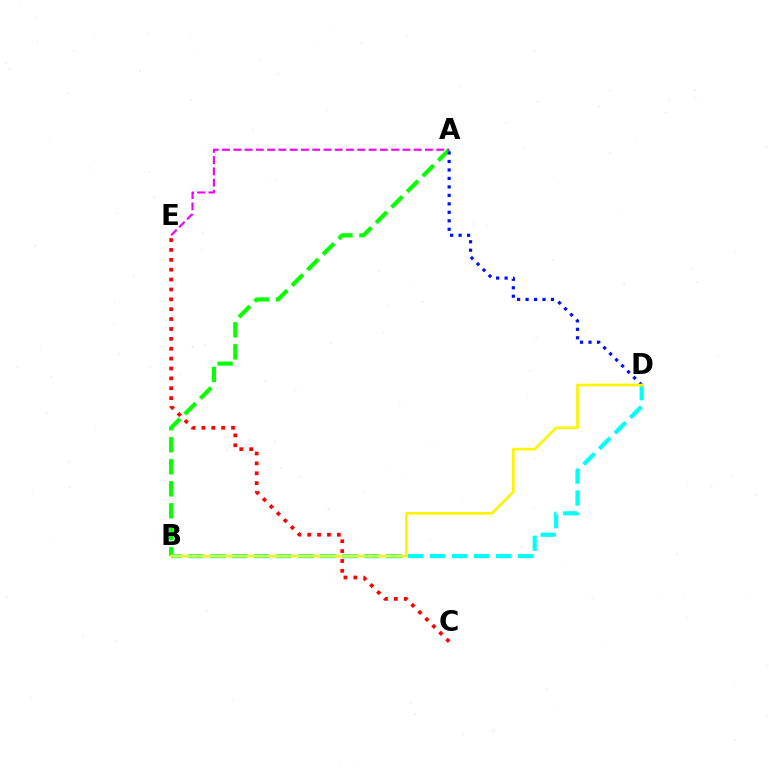{('A', 'B'): [{'color': '#08ff00', 'line_style': 'dashed', 'thickness': 2.99}], ('B', 'D'): [{'color': '#00fff6', 'line_style': 'dashed', 'thickness': 2.99}, {'color': '#fcf500', 'line_style': 'solid', 'thickness': 1.91}], ('A', 'D'): [{'color': '#0010ff', 'line_style': 'dotted', 'thickness': 2.3}], ('A', 'E'): [{'color': '#ee00ff', 'line_style': 'dashed', 'thickness': 1.53}], ('C', 'E'): [{'color': '#ff0000', 'line_style': 'dotted', 'thickness': 2.68}]}